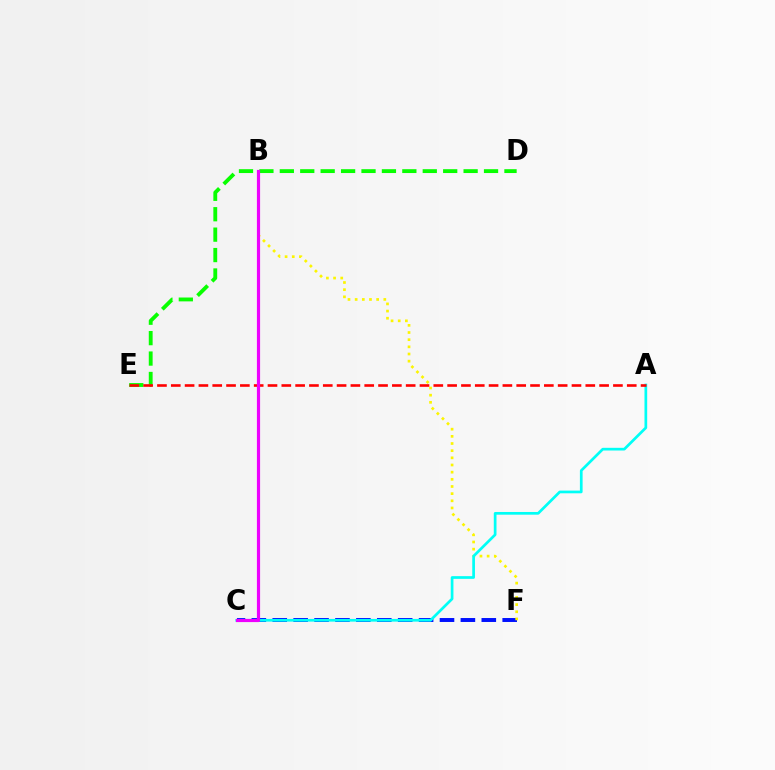{('C', 'F'): [{'color': '#0010ff', 'line_style': 'dashed', 'thickness': 2.84}], ('B', 'F'): [{'color': '#fcf500', 'line_style': 'dotted', 'thickness': 1.95}], ('A', 'C'): [{'color': '#00fff6', 'line_style': 'solid', 'thickness': 1.95}], ('D', 'E'): [{'color': '#08ff00', 'line_style': 'dashed', 'thickness': 2.77}], ('A', 'E'): [{'color': '#ff0000', 'line_style': 'dashed', 'thickness': 1.88}], ('B', 'C'): [{'color': '#ee00ff', 'line_style': 'solid', 'thickness': 2.3}]}